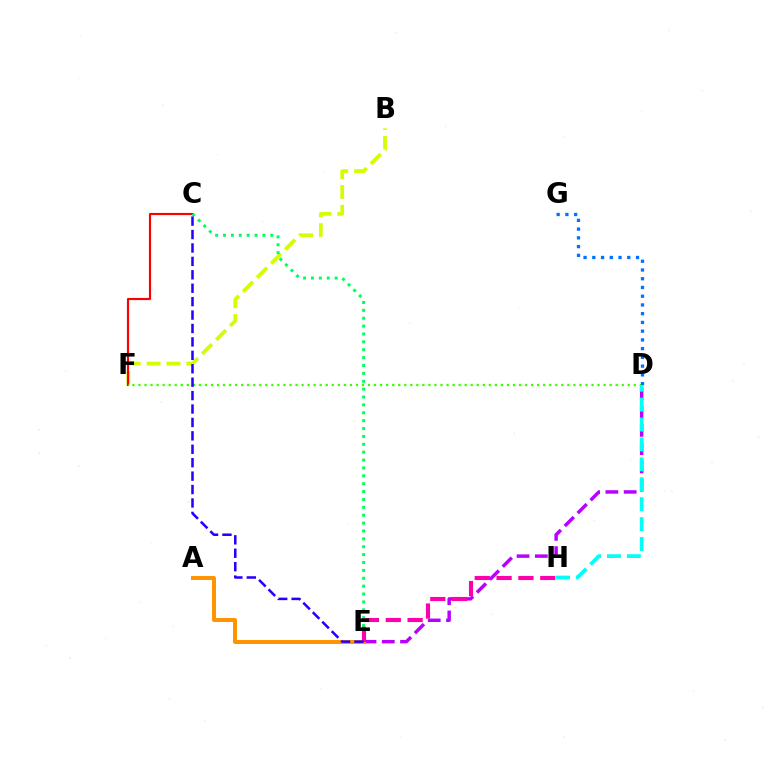{('B', 'F'): [{'color': '#d1ff00', 'line_style': 'dashed', 'thickness': 2.7}], ('D', 'E'): [{'color': '#b900ff', 'line_style': 'dashed', 'thickness': 2.48}], ('C', 'F'): [{'color': '#ff0000', 'line_style': 'solid', 'thickness': 1.55}], ('A', 'E'): [{'color': '#ff9400', 'line_style': 'solid', 'thickness': 2.86}], ('C', 'E'): [{'color': '#00ff5c', 'line_style': 'dotted', 'thickness': 2.14}, {'color': '#2500ff', 'line_style': 'dashed', 'thickness': 1.82}], ('D', 'F'): [{'color': '#3dff00', 'line_style': 'dotted', 'thickness': 1.64}], ('E', 'H'): [{'color': '#ff00ac', 'line_style': 'dashed', 'thickness': 2.97}], ('D', 'G'): [{'color': '#0074ff', 'line_style': 'dotted', 'thickness': 2.37}], ('D', 'H'): [{'color': '#00fff6', 'line_style': 'dashed', 'thickness': 2.71}]}